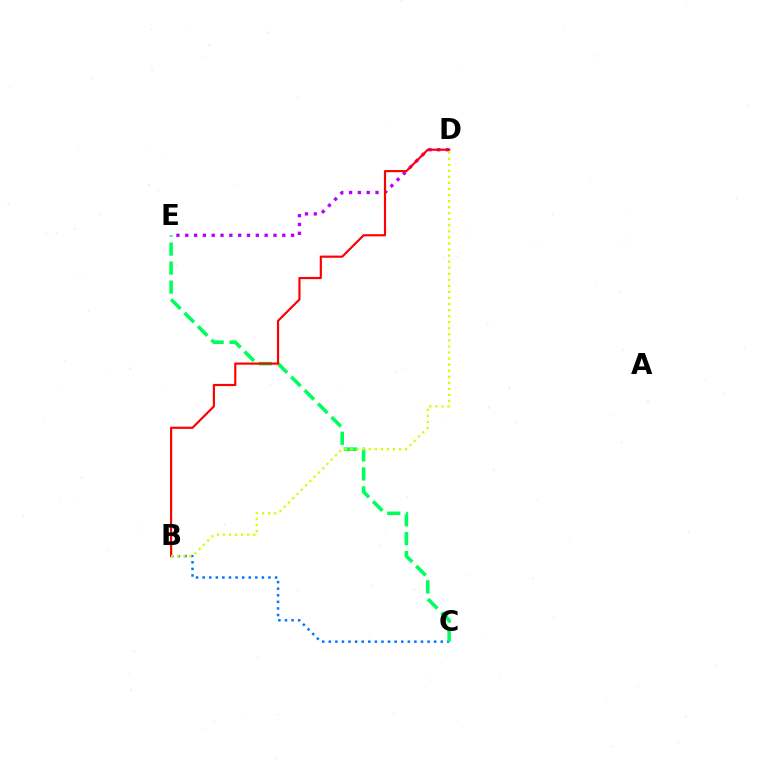{('B', 'C'): [{'color': '#0074ff', 'line_style': 'dotted', 'thickness': 1.79}], ('C', 'E'): [{'color': '#00ff5c', 'line_style': 'dashed', 'thickness': 2.58}], ('D', 'E'): [{'color': '#b900ff', 'line_style': 'dotted', 'thickness': 2.4}], ('B', 'D'): [{'color': '#ff0000', 'line_style': 'solid', 'thickness': 1.56}, {'color': '#d1ff00', 'line_style': 'dotted', 'thickness': 1.65}]}